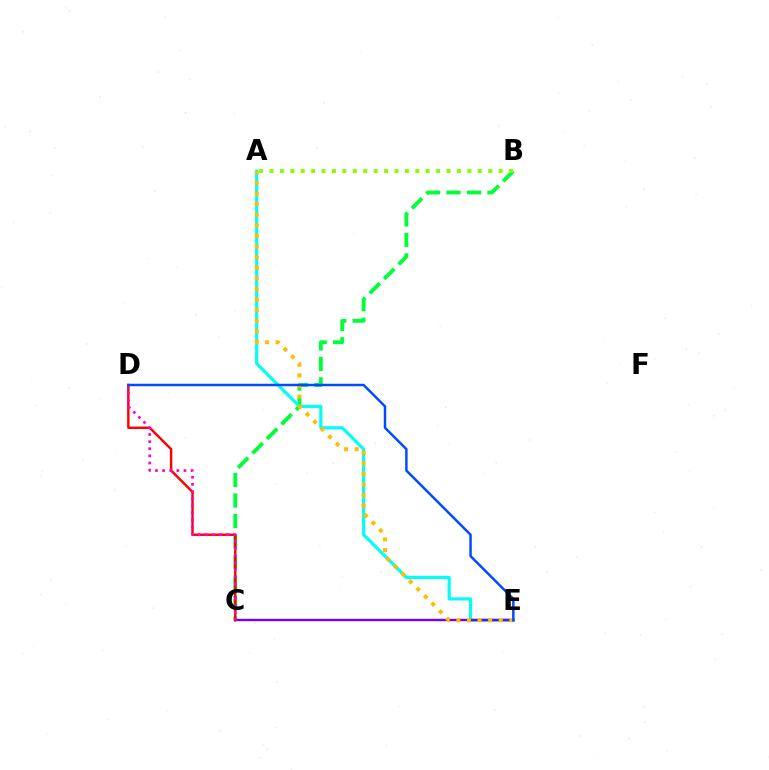{('B', 'C'): [{'color': '#00ff39', 'line_style': 'dashed', 'thickness': 2.79}], ('A', 'E'): [{'color': '#00fff6', 'line_style': 'solid', 'thickness': 2.29}, {'color': '#ffbd00', 'line_style': 'dotted', 'thickness': 2.88}], ('C', 'E'): [{'color': '#7200ff', 'line_style': 'solid', 'thickness': 1.72}], ('C', 'D'): [{'color': '#ff0000', 'line_style': 'solid', 'thickness': 1.75}, {'color': '#ff00cf', 'line_style': 'dotted', 'thickness': 1.94}], ('D', 'E'): [{'color': '#004bff', 'line_style': 'solid', 'thickness': 1.78}], ('A', 'B'): [{'color': '#84ff00', 'line_style': 'dotted', 'thickness': 2.83}]}